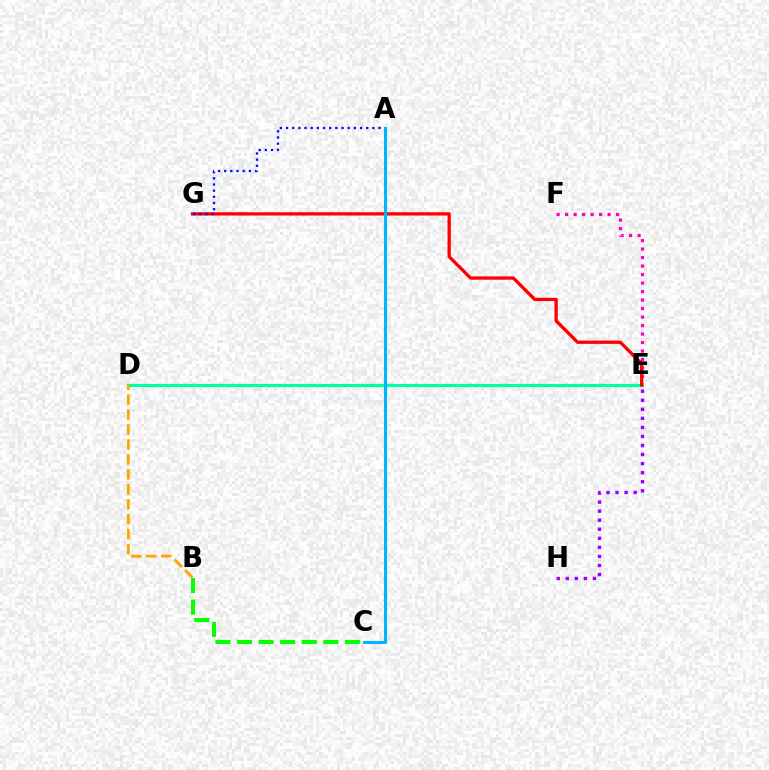{('D', 'E'): [{'color': '#b3ff00', 'line_style': 'dotted', 'thickness': 1.8}, {'color': '#00ff9d', 'line_style': 'solid', 'thickness': 2.28}], ('E', 'F'): [{'color': '#ff00bd', 'line_style': 'dotted', 'thickness': 2.31}], ('B', 'C'): [{'color': '#08ff00', 'line_style': 'dashed', 'thickness': 2.93}], ('E', 'G'): [{'color': '#ff0000', 'line_style': 'solid', 'thickness': 2.37}], ('E', 'H'): [{'color': '#9b00ff', 'line_style': 'dotted', 'thickness': 2.46}], ('B', 'D'): [{'color': '#ffa500', 'line_style': 'dashed', 'thickness': 2.03}], ('A', 'G'): [{'color': '#0010ff', 'line_style': 'dotted', 'thickness': 1.68}], ('A', 'C'): [{'color': '#00b5ff', 'line_style': 'solid', 'thickness': 2.21}]}